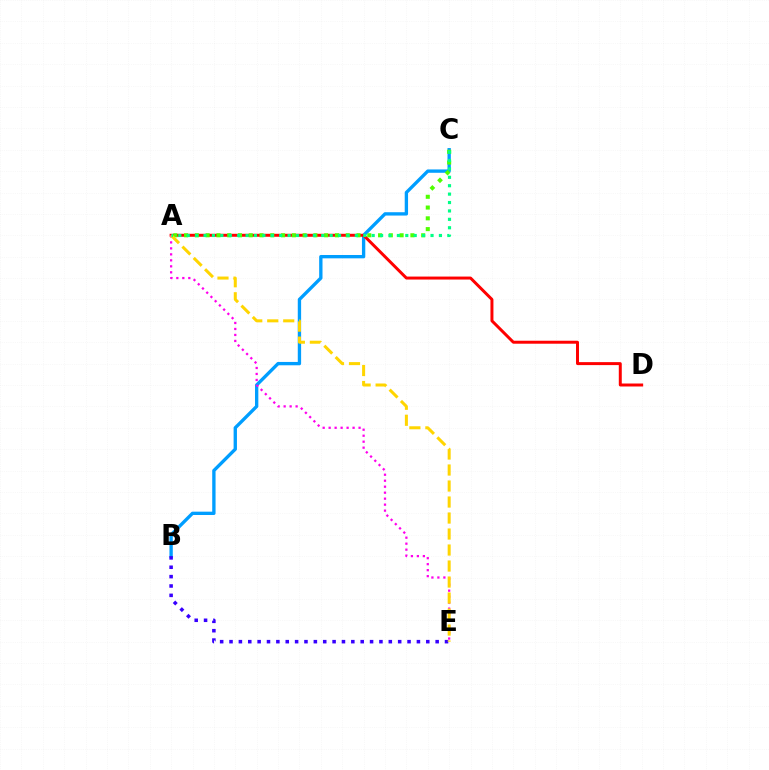{('B', 'C'): [{'color': '#009eff', 'line_style': 'solid', 'thickness': 2.41}], ('B', 'E'): [{'color': '#3700ff', 'line_style': 'dotted', 'thickness': 2.55}], ('A', 'D'): [{'color': '#ff0000', 'line_style': 'solid', 'thickness': 2.14}], ('A', 'E'): [{'color': '#ff00ed', 'line_style': 'dotted', 'thickness': 1.63}, {'color': '#ffd500', 'line_style': 'dashed', 'thickness': 2.17}], ('A', 'C'): [{'color': '#4fff00', 'line_style': 'dotted', 'thickness': 2.93}, {'color': '#00ff86', 'line_style': 'dotted', 'thickness': 2.28}]}